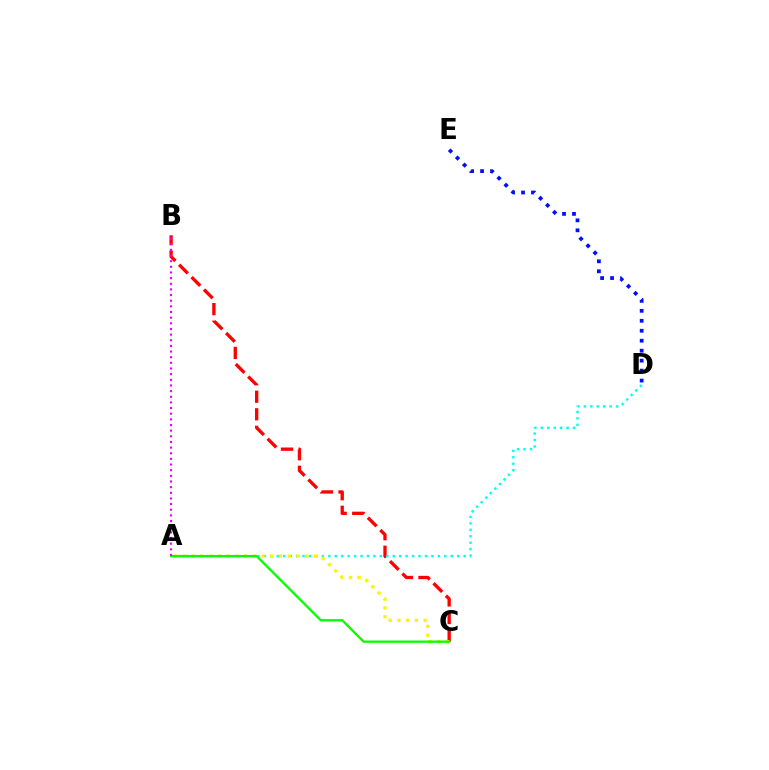{('B', 'C'): [{'color': '#ff0000', 'line_style': 'dashed', 'thickness': 2.38}], ('A', 'D'): [{'color': '#00fff6', 'line_style': 'dotted', 'thickness': 1.75}], ('A', 'C'): [{'color': '#fcf500', 'line_style': 'dotted', 'thickness': 2.38}, {'color': '#08ff00', 'line_style': 'solid', 'thickness': 1.68}], ('A', 'B'): [{'color': '#ee00ff', 'line_style': 'dotted', 'thickness': 1.53}], ('D', 'E'): [{'color': '#0010ff', 'line_style': 'dotted', 'thickness': 2.71}]}